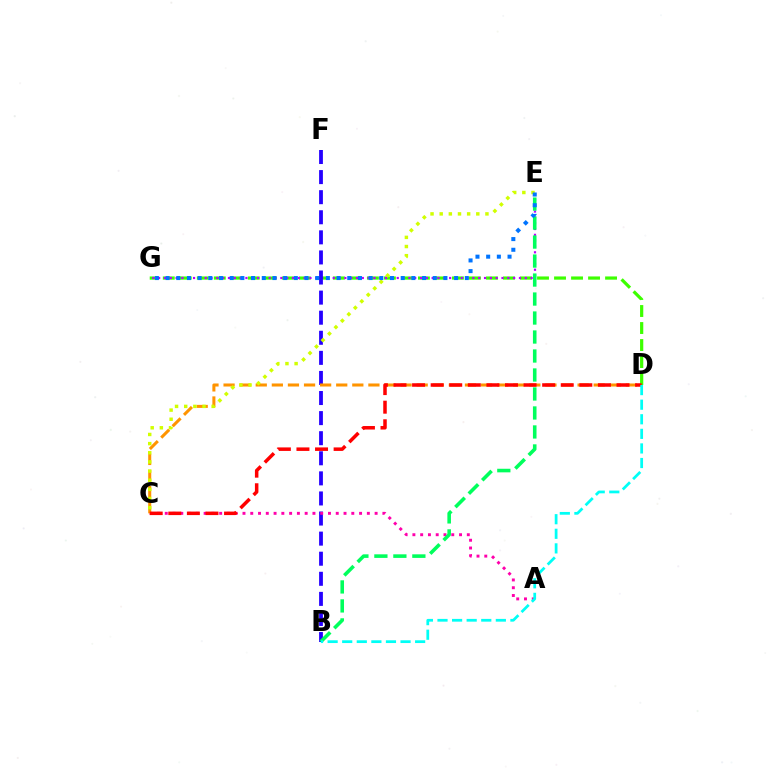{('D', 'G'): [{'color': '#3dff00', 'line_style': 'dashed', 'thickness': 2.31}], ('E', 'G'): [{'color': '#b900ff', 'line_style': 'dotted', 'thickness': 1.58}, {'color': '#0074ff', 'line_style': 'dotted', 'thickness': 2.9}], ('B', 'F'): [{'color': '#2500ff', 'line_style': 'dashed', 'thickness': 2.73}], ('A', 'C'): [{'color': '#ff00ac', 'line_style': 'dotted', 'thickness': 2.11}], ('C', 'D'): [{'color': '#ff9400', 'line_style': 'dashed', 'thickness': 2.19}, {'color': '#ff0000', 'line_style': 'dashed', 'thickness': 2.52}], ('B', 'E'): [{'color': '#00ff5c', 'line_style': 'dashed', 'thickness': 2.58}], ('C', 'E'): [{'color': '#d1ff00', 'line_style': 'dotted', 'thickness': 2.49}], ('B', 'D'): [{'color': '#00fff6', 'line_style': 'dashed', 'thickness': 1.98}]}